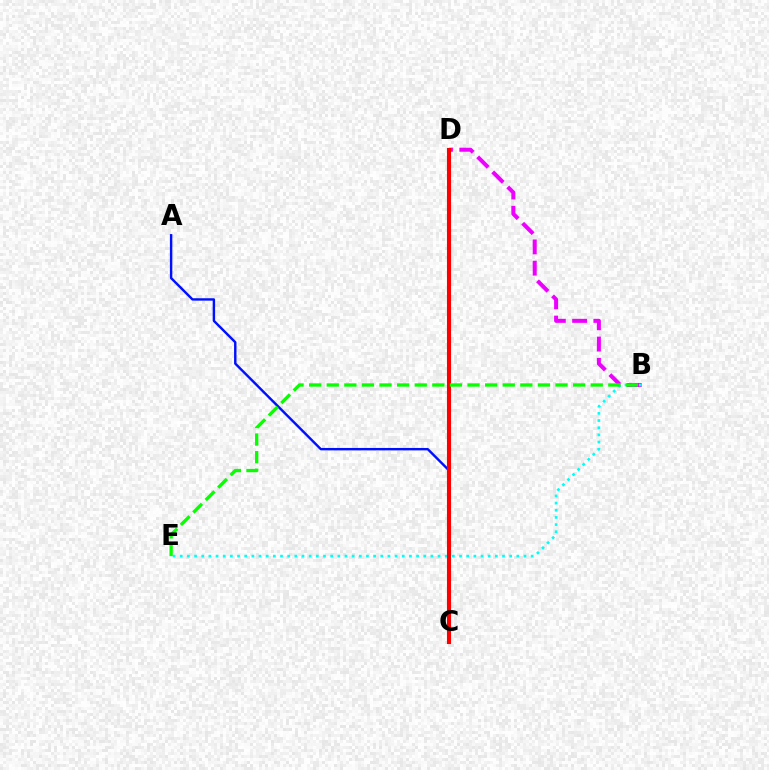{('B', 'D'): [{'color': '#ee00ff', 'line_style': 'dashed', 'thickness': 2.89}], ('C', 'D'): [{'color': '#fcf500', 'line_style': 'solid', 'thickness': 2.17}, {'color': '#ff0000', 'line_style': 'solid', 'thickness': 2.95}], ('B', 'E'): [{'color': '#00fff6', 'line_style': 'dotted', 'thickness': 1.95}, {'color': '#08ff00', 'line_style': 'dashed', 'thickness': 2.39}], ('A', 'C'): [{'color': '#0010ff', 'line_style': 'solid', 'thickness': 1.74}]}